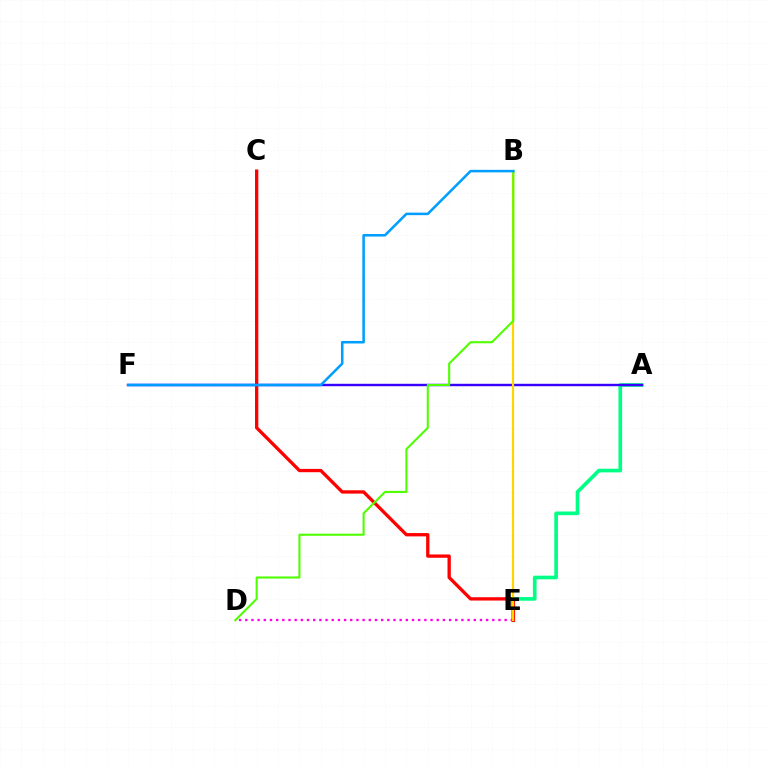{('A', 'E'): [{'color': '#00ff86', 'line_style': 'solid', 'thickness': 2.64}], ('C', 'E'): [{'color': '#ff0000', 'line_style': 'solid', 'thickness': 2.38}], ('A', 'F'): [{'color': '#3700ff', 'line_style': 'solid', 'thickness': 1.74}], ('D', 'E'): [{'color': '#ff00ed', 'line_style': 'dotted', 'thickness': 1.68}], ('B', 'E'): [{'color': '#ffd500', 'line_style': 'solid', 'thickness': 1.6}], ('B', 'D'): [{'color': '#4fff00', 'line_style': 'solid', 'thickness': 1.51}], ('B', 'F'): [{'color': '#009eff', 'line_style': 'solid', 'thickness': 1.83}]}